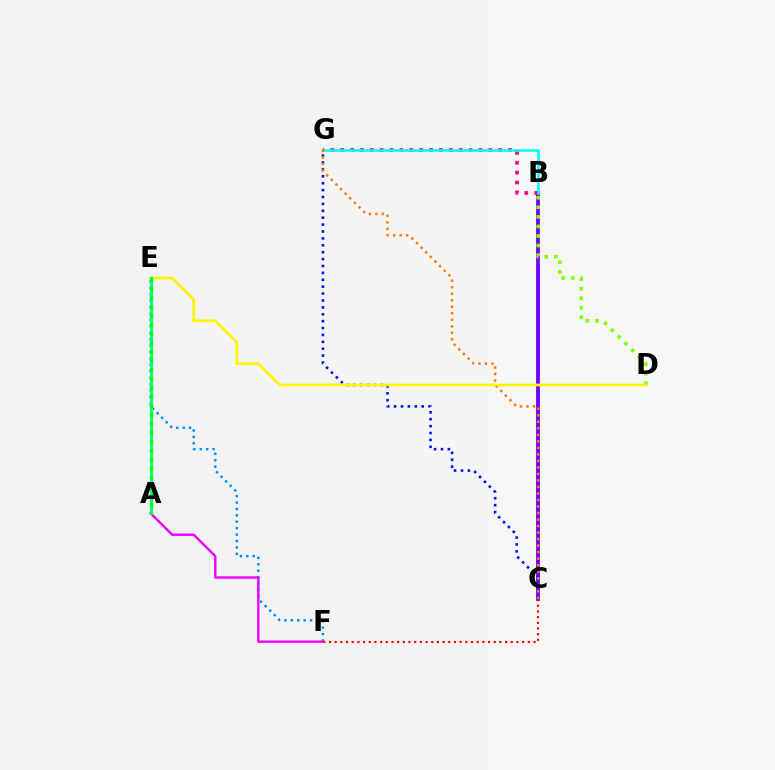{('B', 'C'): [{'color': '#7200ff', 'line_style': 'solid', 'thickness': 2.76}], ('B', 'D'): [{'color': '#84ff00', 'line_style': 'dotted', 'thickness': 2.6}], ('E', 'F'): [{'color': '#008cff', 'line_style': 'dotted', 'thickness': 1.74}], ('A', 'F'): [{'color': '#ee00ff', 'line_style': 'solid', 'thickness': 1.74}], ('B', 'G'): [{'color': '#ff0094', 'line_style': 'dotted', 'thickness': 2.68}, {'color': '#00fff6', 'line_style': 'solid', 'thickness': 1.85}], ('C', 'G'): [{'color': '#0010ff', 'line_style': 'dotted', 'thickness': 1.87}, {'color': '#ff7c00', 'line_style': 'dotted', 'thickness': 1.77}], ('D', 'E'): [{'color': '#fcf500', 'line_style': 'solid', 'thickness': 1.94}], ('A', 'E'): [{'color': '#00ff74', 'line_style': 'solid', 'thickness': 2.23}, {'color': '#08ff00', 'line_style': 'dotted', 'thickness': 2.44}], ('C', 'F'): [{'color': '#ff0000', 'line_style': 'dotted', 'thickness': 1.54}]}